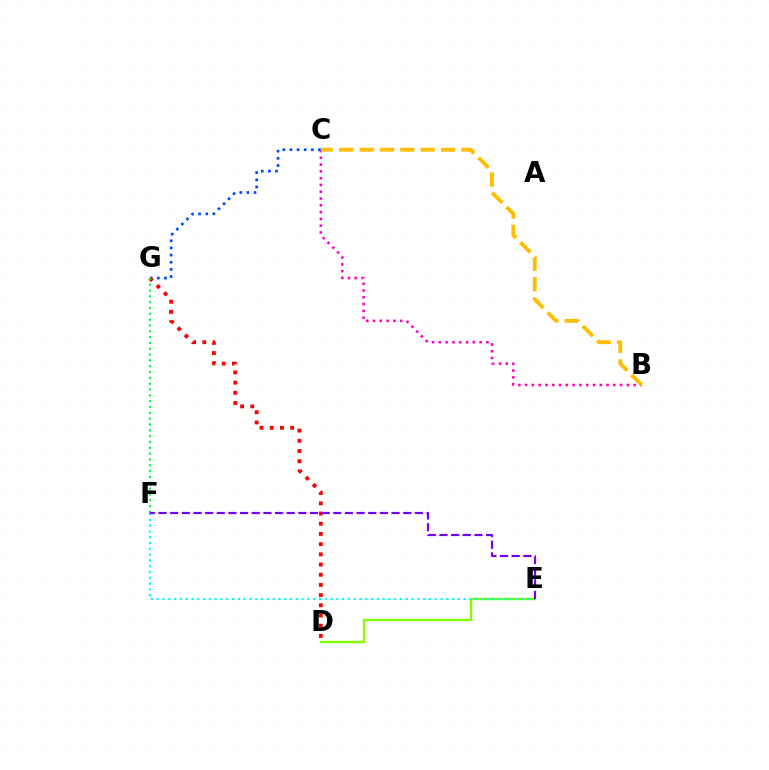{('B', 'C'): [{'color': '#ff00cf', 'line_style': 'dotted', 'thickness': 1.84}, {'color': '#ffbd00', 'line_style': 'dashed', 'thickness': 2.77}], ('C', 'G'): [{'color': '#004bff', 'line_style': 'dotted', 'thickness': 1.94}], ('D', 'E'): [{'color': '#84ff00', 'line_style': 'solid', 'thickness': 1.74}], ('D', 'G'): [{'color': '#ff0000', 'line_style': 'dotted', 'thickness': 2.77}], ('E', 'F'): [{'color': '#00fff6', 'line_style': 'dotted', 'thickness': 1.57}, {'color': '#7200ff', 'line_style': 'dashed', 'thickness': 1.58}], ('F', 'G'): [{'color': '#00ff39', 'line_style': 'dotted', 'thickness': 1.58}]}